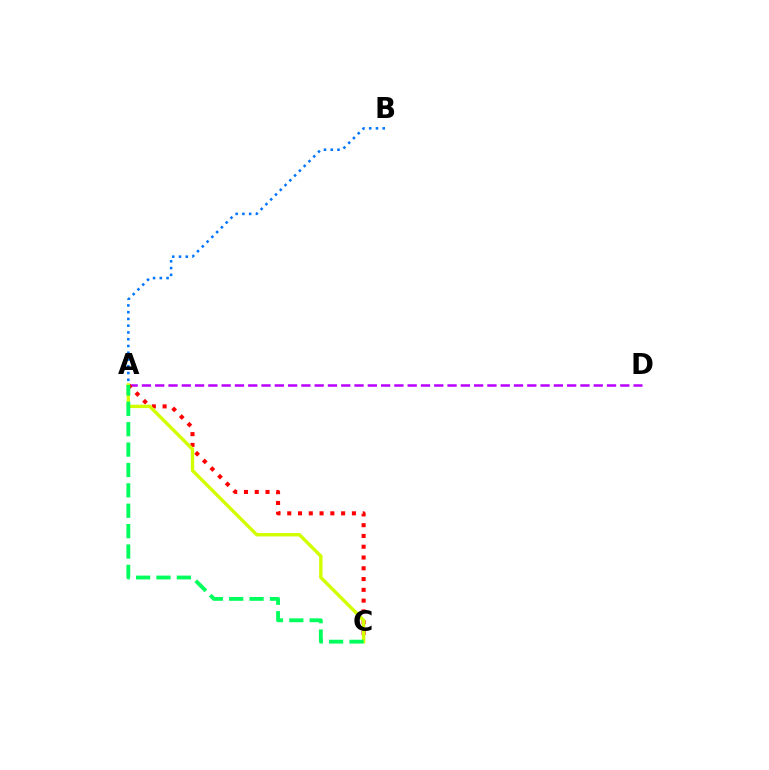{('A', 'D'): [{'color': '#b900ff', 'line_style': 'dashed', 'thickness': 1.81}], ('A', 'C'): [{'color': '#ff0000', 'line_style': 'dotted', 'thickness': 2.93}, {'color': '#d1ff00', 'line_style': 'solid', 'thickness': 2.43}, {'color': '#00ff5c', 'line_style': 'dashed', 'thickness': 2.77}], ('A', 'B'): [{'color': '#0074ff', 'line_style': 'dotted', 'thickness': 1.84}]}